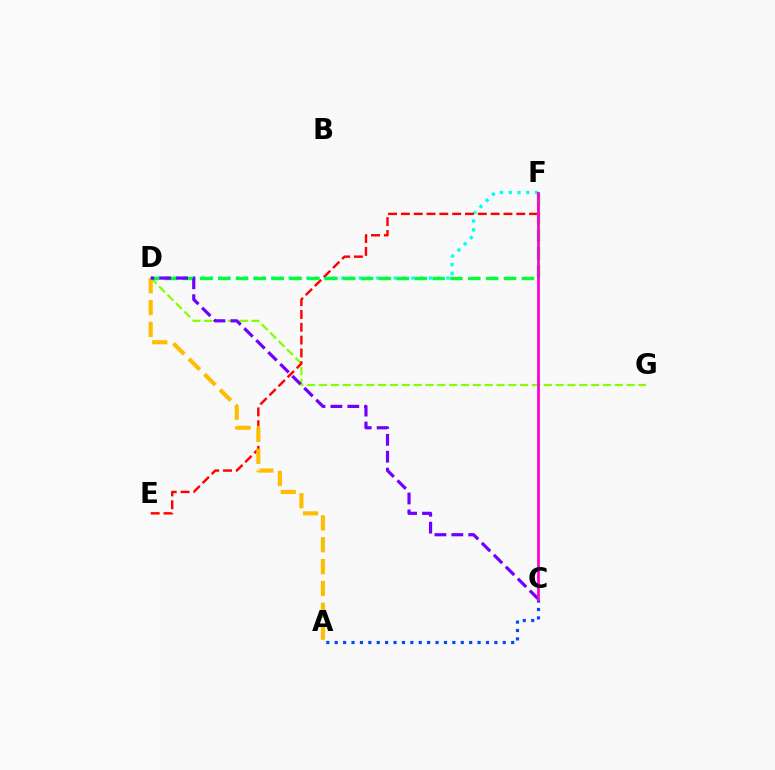{('A', 'C'): [{'color': '#004bff', 'line_style': 'dotted', 'thickness': 2.28}], ('D', 'G'): [{'color': '#84ff00', 'line_style': 'dashed', 'thickness': 1.61}], ('D', 'F'): [{'color': '#00fff6', 'line_style': 'dotted', 'thickness': 2.38}, {'color': '#00ff39', 'line_style': 'dashed', 'thickness': 2.43}], ('E', 'F'): [{'color': '#ff0000', 'line_style': 'dashed', 'thickness': 1.74}], ('A', 'D'): [{'color': '#ffbd00', 'line_style': 'dashed', 'thickness': 2.97}], ('C', 'D'): [{'color': '#7200ff', 'line_style': 'dashed', 'thickness': 2.3}], ('C', 'F'): [{'color': '#ff00cf', 'line_style': 'solid', 'thickness': 2.0}]}